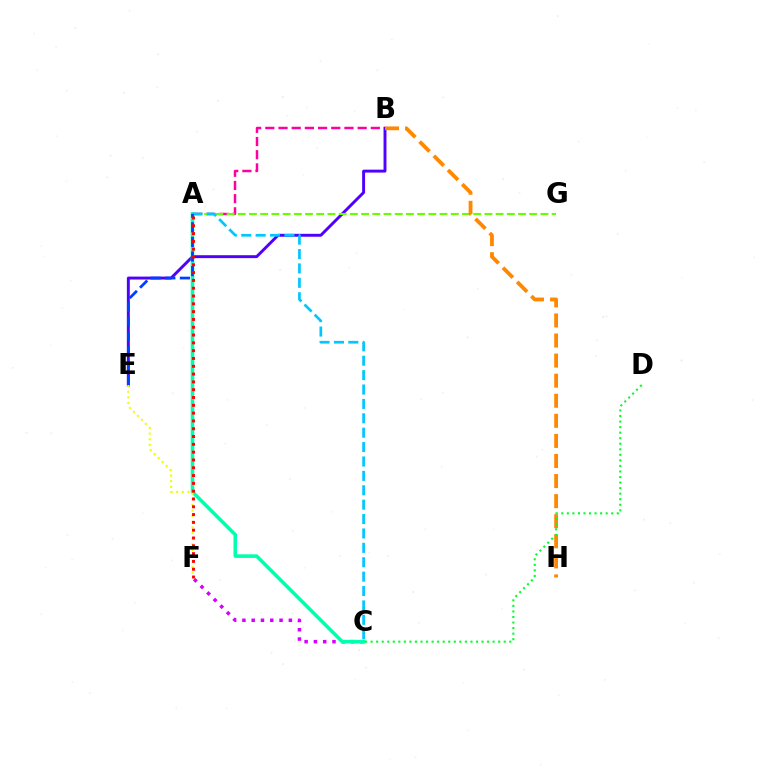{('C', 'F'): [{'color': '#d600ff', 'line_style': 'dotted', 'thickness': 2.52}], ('A', 'B'): [{'color': '#ff00a0', 'line_style': 'dashed', 'thickness': 1.79}], ('B', 'E'): [{'color': '#4f00ff', 'line_style': 'solid', 'thickness': 2.11}], ('A', 'G'): [{'color': '#66ff00', 'line_style': 'dashed', 'thickness': 1.52}], ('A', 'C'): [{'color': '#00ffaf', 'line_style': 'solid', 'thickness': 2.57}, {'color': '#00c7ff', 'line_style': 'dashed', 'thickness': 1.96}], ('B', 'H'): [{'color': '#ff8800', 'line_style': 'dashed', 'thickness': 2.73}], ('A', 'E'): [{'color': '#003fff', 'line_style': 'dashed', 'thickness': 1.98}], ('E', 'F'): [{'color': '#eeff00', 'line_style': 'dotted', 'thickness': 1.53}], ('A', 'F'): [{'color': '#ff0000', 'line_style': 'dotted', 'thickness': 2.12}], ('C', 'D'): [{'color': '#00ff27', 'line_style': 'dotted', 'thickness': 1.51}]}